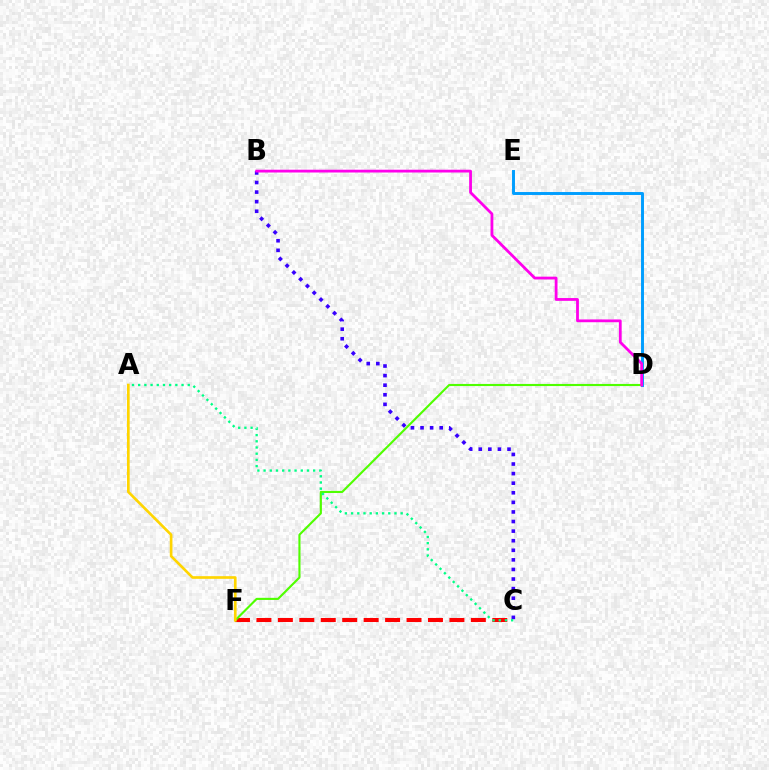{('C', 'F'): [{'color': '#ff0000', 'line_style': 'dashed', 'thickness': 2.91}], ('D', 'F'): [{'color': '#4fff00', 'line_style': 'solid', 'thickness': 1.53}], ('D', 'E'): [{'color': '#009eff', 'line_style': 'solid', 'thickness': 2.12}], ('A', 'F'): [{'color': '#ffd500', 'line_style': 'solid', 'thickness': 1.91}], ('B', 'C'): [{'color': '#3700ff', 'line_style': 'dotted', 'thickness': 2.6}], ('B', 'D'): [{'color': '#ff00ed', 'line_style': 'solid', 'thickness': 2.01}], ('A', 'C'): [{'color': '#00ff86', 'line_style': 'dotted', 'thickness': 1.68}]}